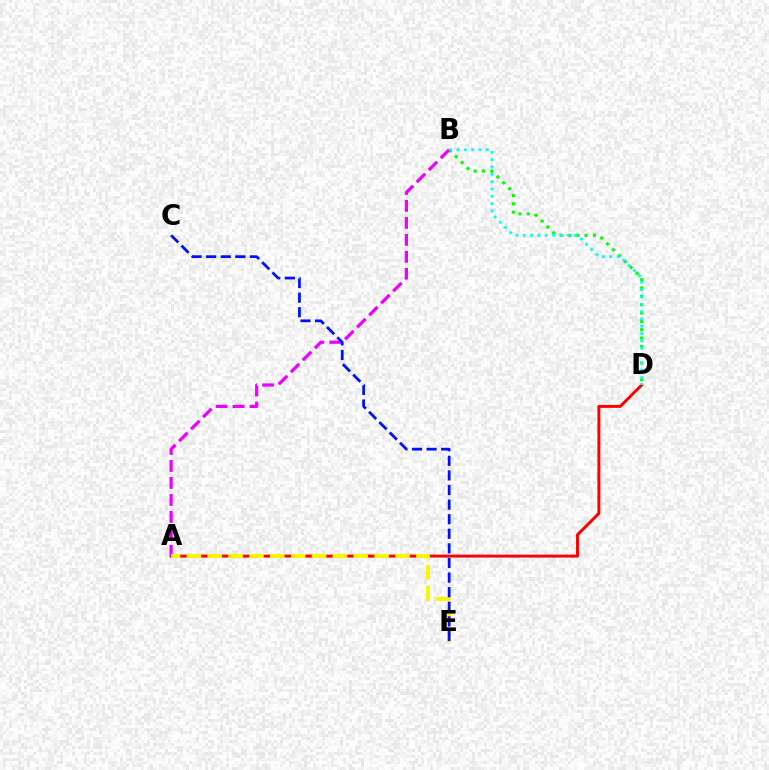{('B', 'D'): [{'color': '#08ff00', 'line_style': 'dotted', 'thickness': 2.26}, {'color': '#00fff6', 'line_style': 'dotted', 'thickness': 1.99}], ('A', 'D'): [{'color': '#ff0000', 'line_style': 'solid', 'thickness': 2.12}], ('A', 'B'): [{'color': '#ee00ff', 'line_style': 'dashed', 'thickness': 2.31}], ('A', 'E'): [{'color': '#fcf500', 'line_style': 'dashed', 'thickness': 2.83}], ('C', 'E'): [{'color': '#0010ff', 'line_style': 'dashed', 'thickness': 1.98}]}